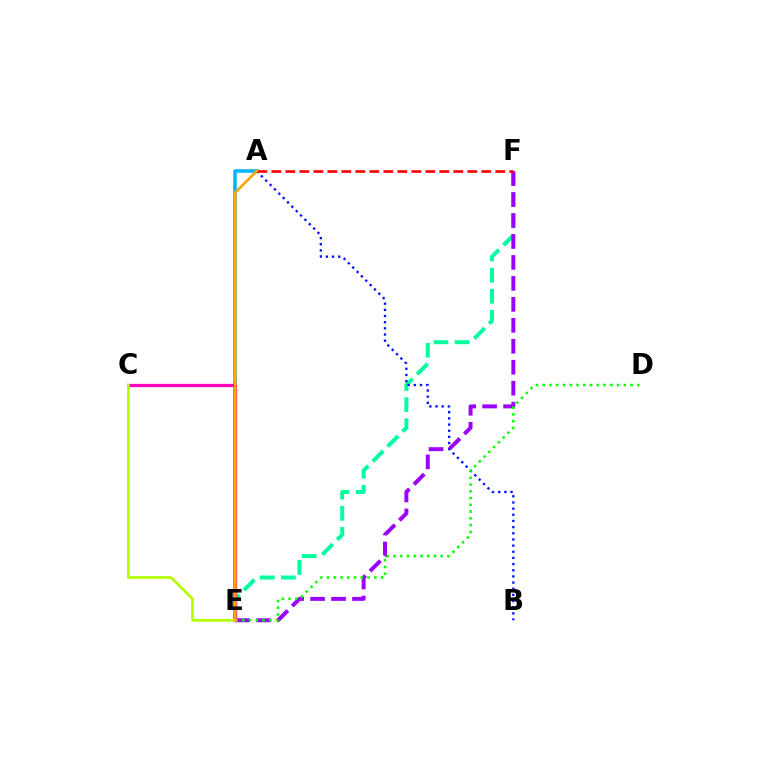{('E', 'F'): [{'color': '#00ff9d', 'line_style': 'dashed', 'thickness': 2.87}, {'color': '#9b00ff', 'line_style': 'dashed', 'thickness': 2.85}], ('A', 'E'): [{'color': '#00b5ff', 'line_style': 'solid', 'thickness': 2.56}, {'color': '#ffa500', 'line_style': 'solid', 'thickness': 1.87}], ('A', 'B'): [{'color': '#0010ff', 'line_style': 'dotted', 'thickness': 1.67}], ('C', 'E'): [{'color': '#ff00bd', 'line_style': 'solid', 'thickness': 2.34}, {'color': '#b3ff00', 'line_style': 'solid', 'thickness': 1.93}], ('A', 'F'): [{'color': '#ff0000', 'line_style': 'dashed', 'thickness': 1.9}], ('D', 'E'): [{'color': '#08ff00', 'line_style': 'dotted', 'thickness': 1.84}]}